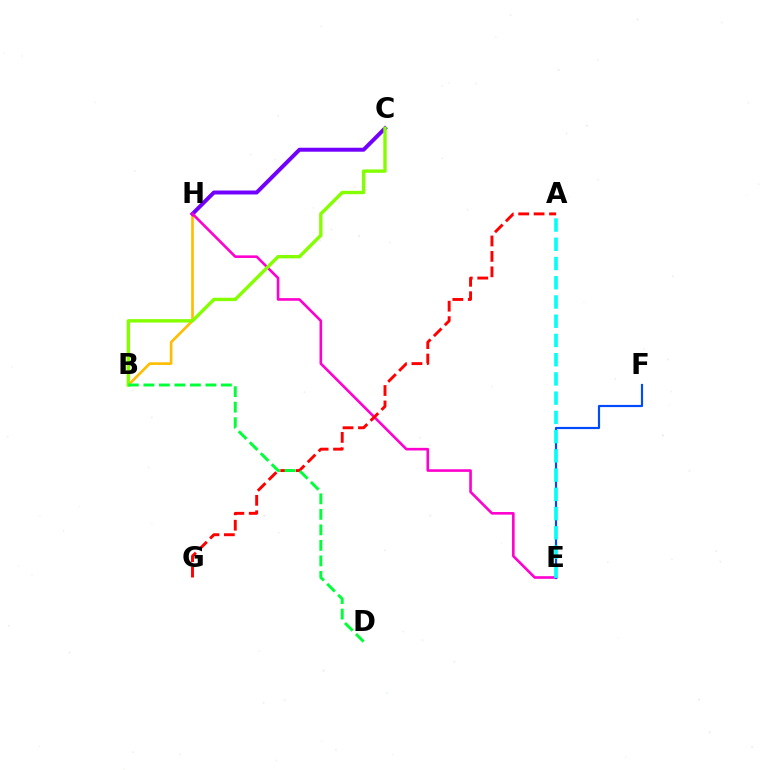{('B', 'H'): [{'color': '#ffbd00', 'line_style': 'solid', 'thickness': 1.9}], ('C', 'H'): [{'color': '#7200ff', 'line_style': 'solid', 'thickness': 2.85}], ('E', 'H'): [{'color': '#ff00cf', 'line_style': 'solid', 'thickness': 1.88}], ('E', 'F'): [{'color': '#004bff', 'line_style': 'solid', 'thickness': 1.56}], ('B', 'C'): [{'color': '#84ff00', 'line_style': 'solid', 'thickness': 2.44}], ('A', 'E'): [{'color': '#00fff6', 'line_style': 'dashed', 'thickness': 2.61}], ('A', 'G'): [{'color': '#ff0000', 'line_style': 'dashed', 'thickness': 2.1}], ('B', 'D'): [{'color': '#00ff39', 'line_style': 'dashed', 'thickness': 2.11}]}